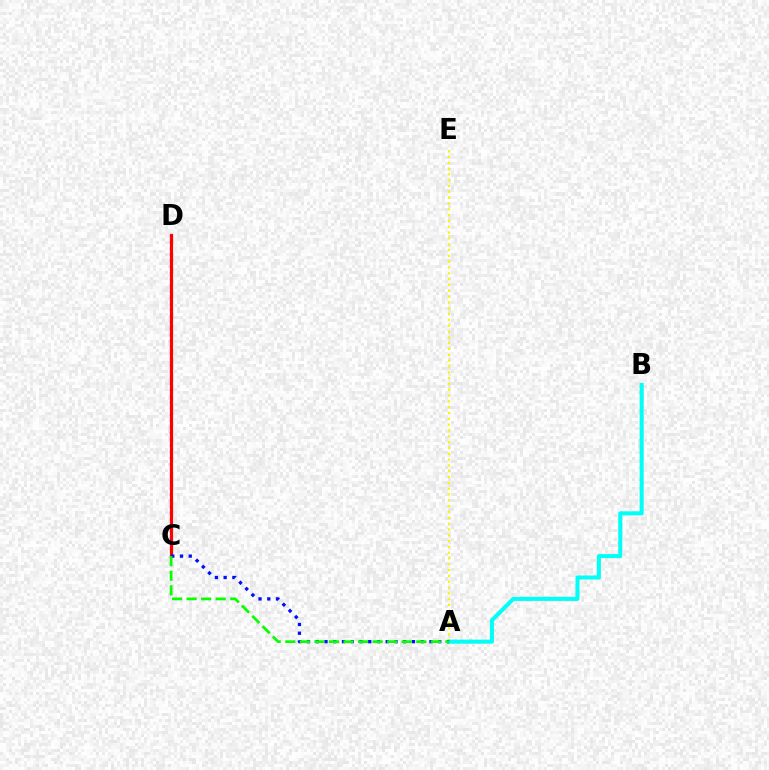{('C', 'D'): [{'color': '#ee00ff', 'line_style': 'dotted', 'thickness': 1.67}, {'color': '#ff0000', 'line_style': 'solid', 'thickness': 2.28}], ('A', 'E'): [{'color': '#fcf500', 'line_style': 'dotted', 'thickness': 1.58}], ('A', 'B'): [{'color': '#00fff6', 'line_style': 'solid', 'thickness': 2.91}], ('A', 'C'): [{'color': '#0010ff', 'line_style': 'dotted', 'thickness': 2.38}, {'color': '#08ff00', 'line_style': 'dashed', 'thickness': 1.98}]}